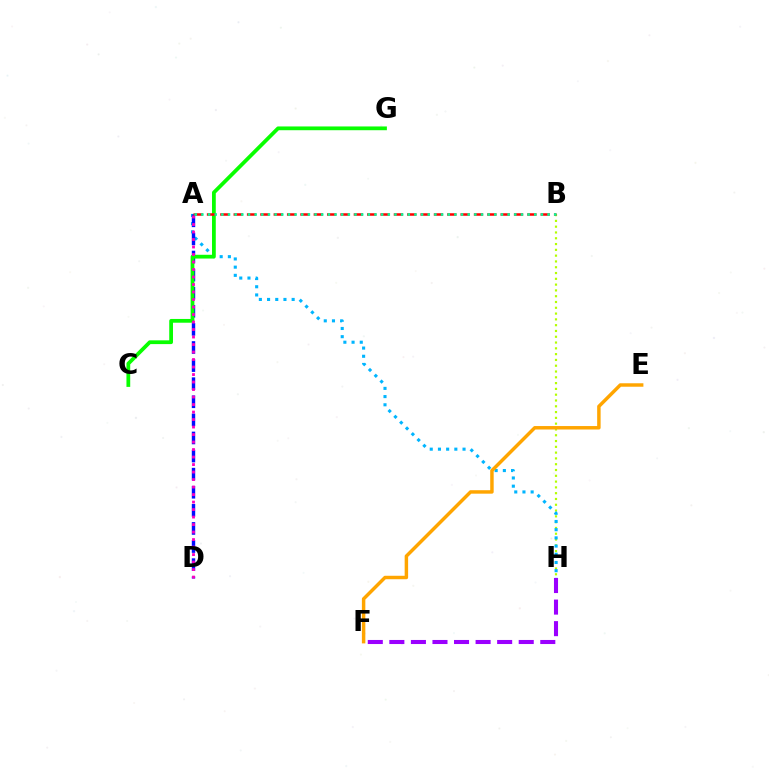{('B', 'H'): [{'color': '#b3ff00', 'line_style': 'dotted', 'thickness': 1.57}], ('A', 'H'): [{'color': '#00b5ff', 'line_style': 'dotted', 'thickness': 2.23}], ('A', 'D'): [{'color': '#0010ff', 'line_style': 'dashed', 'thickness': 2.46}, {'color': '#ff00bd', 'line_style': 'dotted', 'thickness': 2.04}], ('C', 'G'): [{'color': '#08ff00', 'line_style': 'solid', 'thickness': 2.71}], ('E', 'F'): [{'color': '#ffa500', 'line_style': 'solid', 'thickness': 2.49}], ('A', 'B'): [{'color': '#ff0000', 'line_style': 'dashed', 'thickness': 1.81}, {'color': '#00ff9d', 'line_style': 'dotted', 'thickness': 1.81}], ('F', 'H'): [{'color': '#9b00ff', 'line_style': 'dashed', 'thickness': 2.93}]}